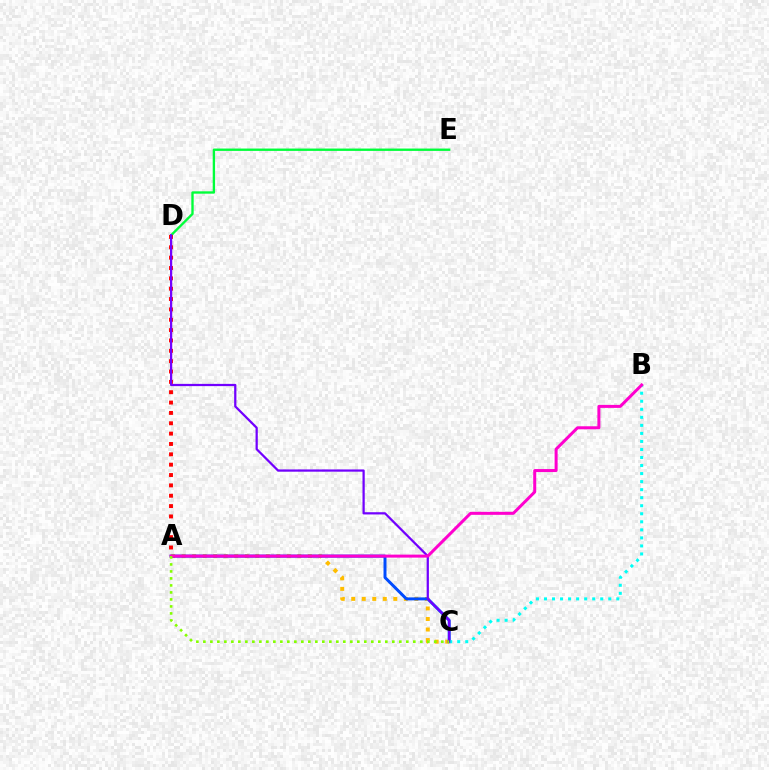{('A', 'C'): [{'color': '#ffbd00', 'line_style': 'dotted', 'thickness': 2.86}, {'color': '#004bff', 'line_style': 'solid', 'thickness': 2.14}, {'color': '#84ff00', 'line_style': 'dotted', 'thickness': 1.9}], ('D', 'E'): [{'color': '#00ff39', 'line_style': 'solid', 'thickness': 1.7}], ('A', 'D'): [{'color': '#ff0000', 'line_style': 'dotted', 'thickness': 2.81}], ('B', 'C'): [{'color': '#00fff6', 'line_style': 'dotted', 'thickness': 2.18}], ('C', 'D'): [{'color': '#7200ff', 'line_style': 'solid', 'thickness': 1.61}], ('A', 'B'): [{'color': '#ff00cf', 'line_style': 'solid', 'thickness': 2.17}]}